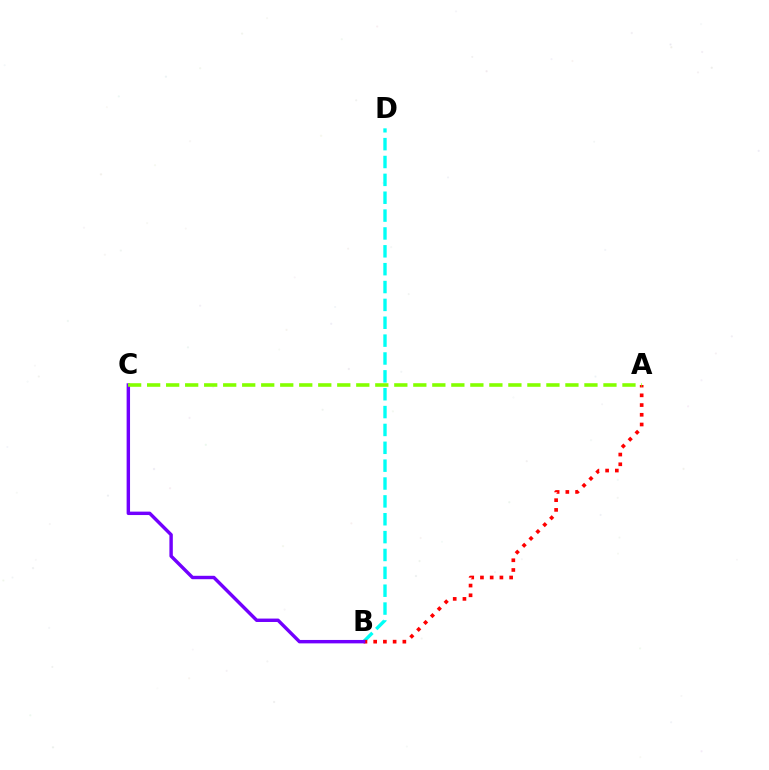{('B', 'D'): [{'color': '#00fff6', 'line_style': 'dashed', 'thickness': 2.43}], ('A', 'B'): [{'color': '#ff0000', 'line_style': 'dotted', 'thickness': 2.64}], ('B', 'C'): [{'color': '#7200ff', 'line_style': 'solid', 'thickness': 2.46}], ('A', 'C'): [{'color': '#84ff00', 'line_style': 'dashed', 'thickness': 2.58}]}